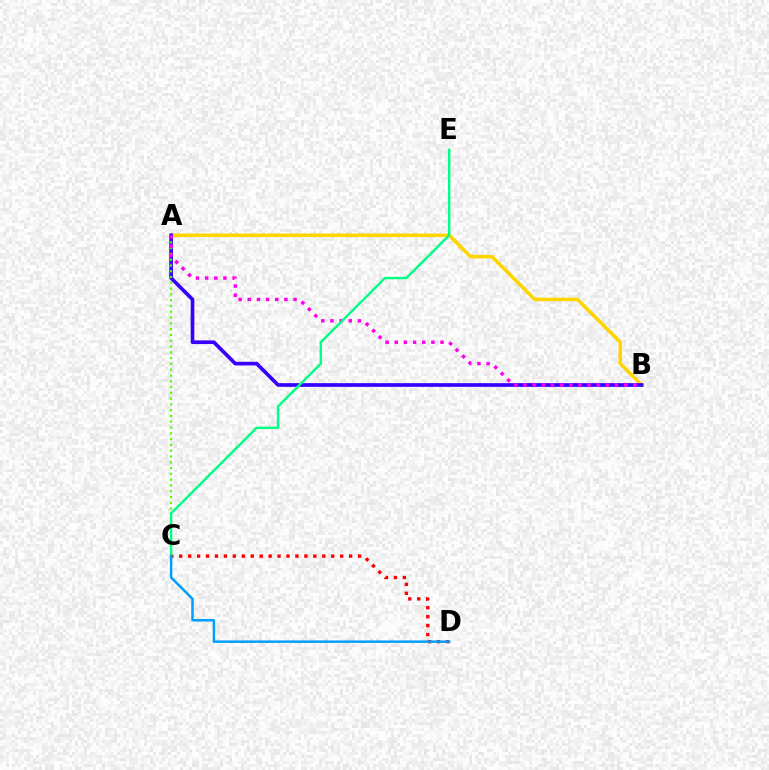{('A', 'B'): [{'color': '#ffd500', 'line_style': 'solid', 'thickness': 2.55}, {'color': '#3700ff', 'line_style': 'solid', 'thickness': 2.65}, {'color': '#ff00ed', 'line_style': 'dotted', 'thickness': 2.49}], ('A', 'C'): [{'color': '#4fff00', 'line_style': 'dotted', 'thickness': 1.57}], ('C', 'D'): [{'color': '#ff0000', 'line_style': 'dotted', 'thickness': 2.43}, {'color': '#009eff', 'line_style': 'solid', 'thickness': 1.78}], ('C', 'E'): [{'color': '#00ff86', 'line_style': 'solid', 'thickness': 1.74}]}